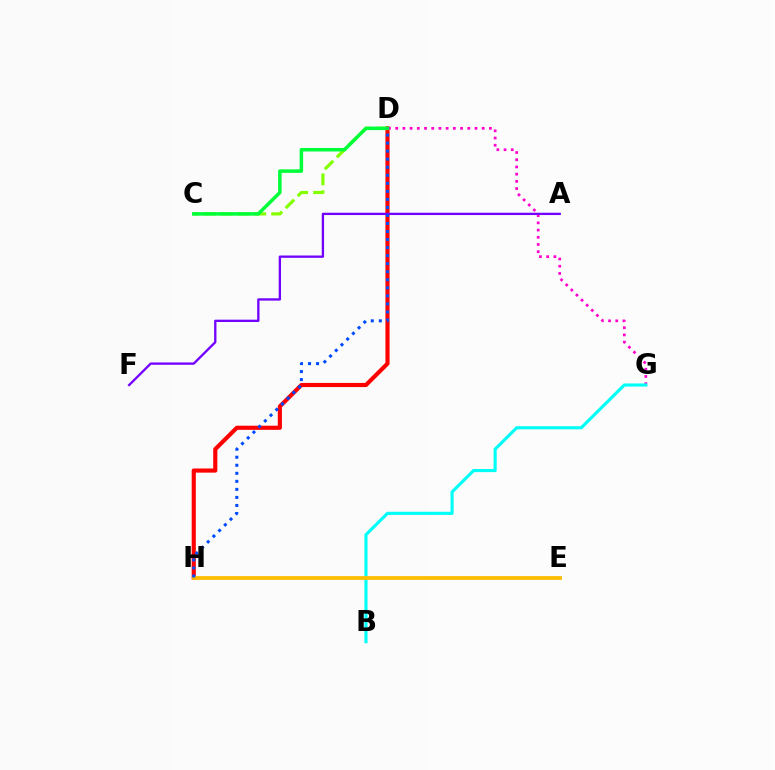{('D', 'H'): [{'color': '#ff0000', 'line_style': 'solid', 'thickness': 2.98}, {'color': '#004bff', 'line_style': 'dotted', 'thickness': 2.18}], ('D', 'G'): [{'color': '#ff00cf', 'line_style': 'dotted', 'thickness': 1.96}], ('A', 'F'): [{'color': '#7200ff', 'line_style': 'solid', 'thickness': 1.67}], ('C', 'D'): [{'color': '#84ff00', 'line_style': 'dashed', 'thickness': 2.3}, {'color': '#00ff39', 'line_style': 'solid', 'thickness': 2.53}], ('B', 'G'): [{'color': '#00fff6', 'line_style': 'solid', 'thickness': 2.25}], ('E', 'H'): [{'color': '#ffbd00', 'line_style': 'solid', 'thickness': 2.73}]}